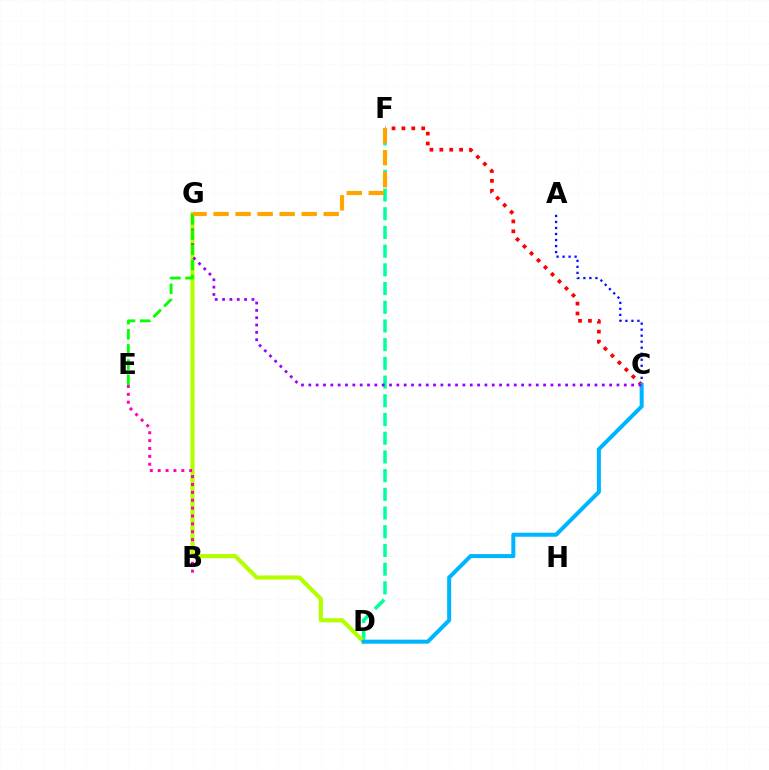{('D', 'F'): [{'color': '#00ff9d', 'line_style': 'dashed', 'thickness': 2.54}], ('A', 'C'): [{'color': '#0010ff', 'line_style': 'dotted', 'thickness': 1.64}], ('C', 'F'): [{'color': '#ff0000', 'line_style': 'dotted', 'thickness': 2.69}], ('D', 'G'): [{'color': '#b3ff00', 'line_style': 'solid', 'thickness': 3.0}], ('C', 'D'): [{'color': '#00b5ff', 'line_style': 'solid', 'thickness': 2.89}], ('B', 'E'): [{'color': '#ff00bd', 'line_style': 'dotted', 'thickness': 2.14}], ('C', 'G'): [{'color': '#9b00ff', 'line_style': 'dotted', 'thickness': 1.99}], ('E', 'G'): [{'color': '#08ff00', 'line_style': 'dashed', 'thickness': 2.06}], ('F', 'G'): [{'color': '#ffa500', 'line_style': 'dashed', 'thickness': 2.99}]}